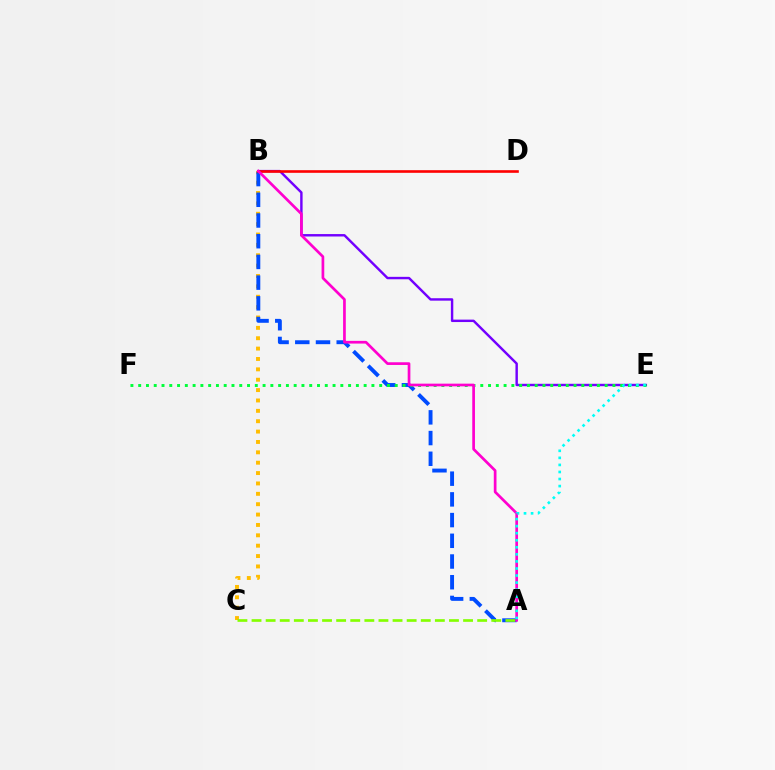{('B', 'E'): [{'color': '#7200ff', 'line_style': 'solid', 'thickness': 1.75}], ('B', 'C'): [{'color': '#ffbd00', 'line_style': 'dotted', 'thickness': 2.82}], ('A', 'B'): [{'color': '#004bff', 'line_style': 'dashed', 'thickness': 2.81}, {'color': '#ff00cf', 'line_style': 'solid', 'thickness': 1.94}], ('B', 'D'): [{'color': '#ff0000', 'line_style': 'solid', 'thickness': 1.89}], ('A', 'C'): [{'color': '#84ff00', 'line_style': 'dashed', 'thickness': 1.92}], ('E', 'F'): [{'color': '#00ff39', 'line_style': 'dotted', 'thickness': 2.11}], ('A', 'E'): [{'color': '#00fff6', 'line_style': 'dotted', 'thickness': 1.92}]}